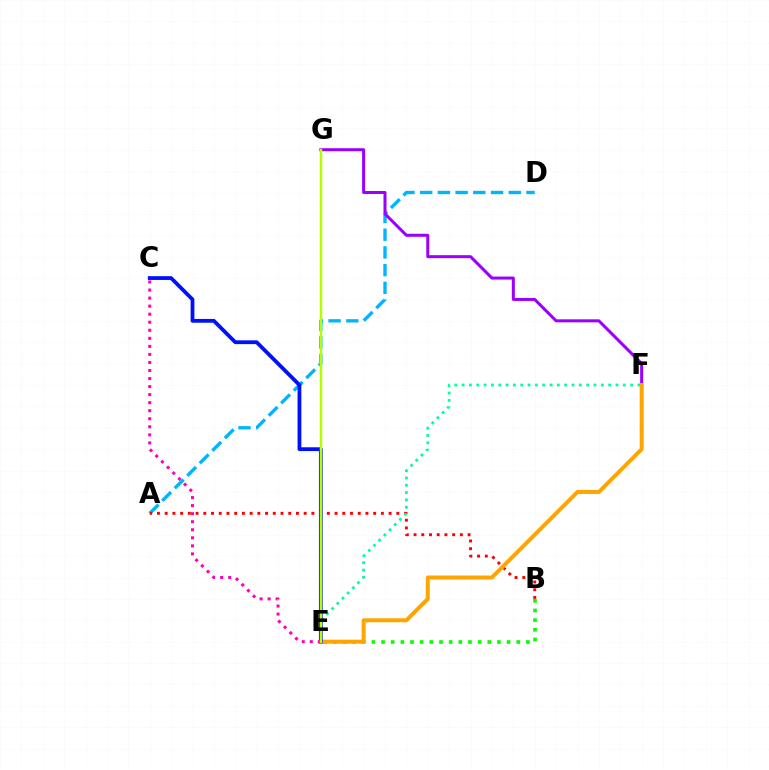{('A', 'D'): [{'color': '#00b5ff', 'line_style': 'dashed', 'thickness': 2.41}], ('A', 'B'): [{'color': '#ff0000', 'line_style': 'dotted', 'thickness': 2.1}], ('F', 'G'): [{'color': '#9b00ff', 'line_style': 'solid', 'thickness': 2.17}], ('B', 'E'): [{'color': '#08ff00', 'line_style': 'dotted', 'thickness': 2.62}], ('E', 'F'): [{'color': '#00ff9d', 'line_style': 'dotted', 'thickness': 1.99}, {'color': '#ffa500', 'line_style': 'solid', 'thickness': 2.85}], ('C', 'E'): [{'color': '#0010ff', 'line_style': 'solid', 'thickness': 2.73}, {'color': '#ff00bd', 'line_style': 'dotted', 'thickness': 2.19}], ('E', 'G'): [{'color': '#b3ff00', 'line_style': 'solid', 'thickness': 1.79}]}